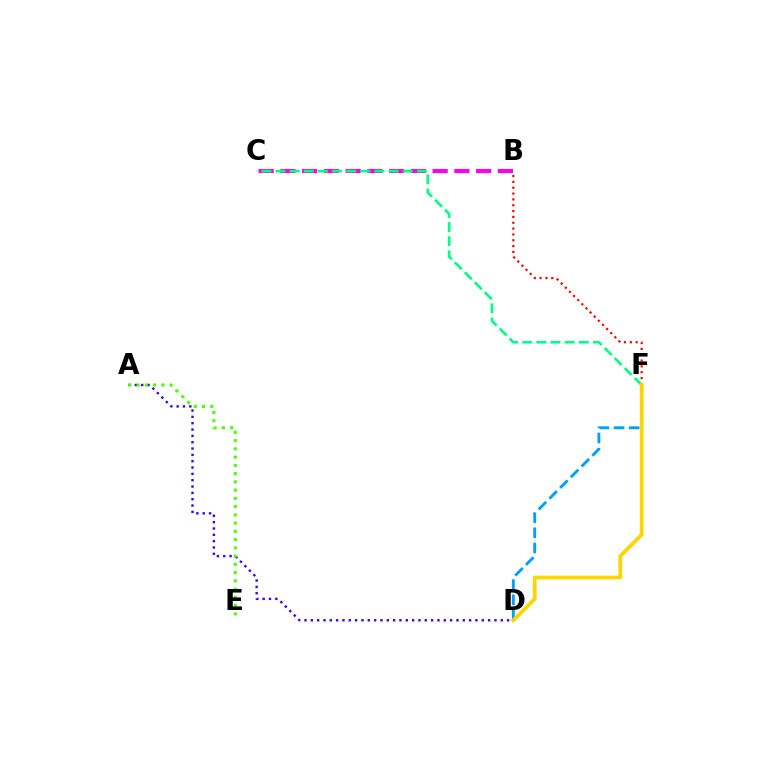{('B', 'C'): [{'color': '#ff00ed', 'line_style': 'dashed', 'thickness': 2.96}], ('D', 'F'): [{'color': '#009eff', 'line_style': 'dashed', 'thickness': 2.06}, {'color': '#ffd500', 'line_style': 'solid', 'thickness': 2.71}], ('B', 'F'): [{'color': '#ff0000', 'line_style': 'dotted', 'thickness': 1.59}], ('A', 'D'): [{'color': '#3700ff', 'line_style': 'dotted', 'thickness': 1.72}], ('C', 'F'): [{'color': '#00ff86', 'line_style': 'dashed', 'thickness': 1.92}], ('A', 'E'): [{'color': '#4fff00', 'line_style': 'dotted', 'thickness': 2.24}]}